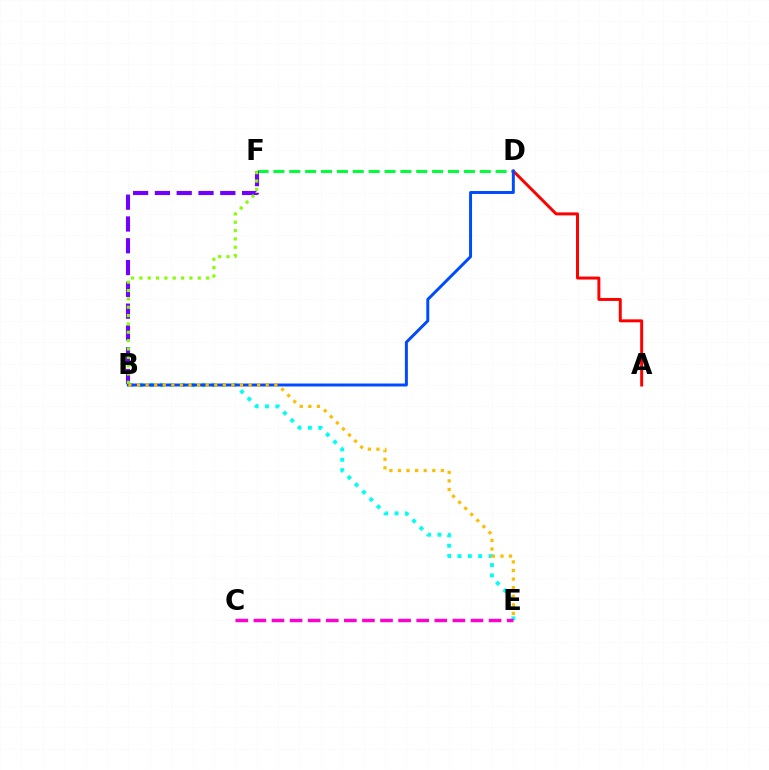{('D', 'F'): [{'color': '#00ff39', 'line_style': 'dashed', 'thickness': 2.16}], ('A', 'D'): [{'color': '#ff0000', 'line_style': 'solid', 'thickness': 2.14}], ('B', 'E'): [{'color': '#00fff6', 'line_style': 'dotted', 'thickness': 2.81}, {'color': '#ffbd00', 'line_style': 'dotted', 'thickness': 2.33}], ('B', 'D'): [{'color': '#004bff', 'line_style': 'solid', 'thickness': 2.13}], ('B', 'F'): [{'color': '#7200ff', 'line_style': 'dashed', 'thickness': 2.96}, {'color': '#84ff00', 'line_style': 'dotted', 'thickness': 2.27}], ('C', 'E'): [{'color': '#ff00cf', 'line_style': 'dashed', 'thickness': 2.46}]}